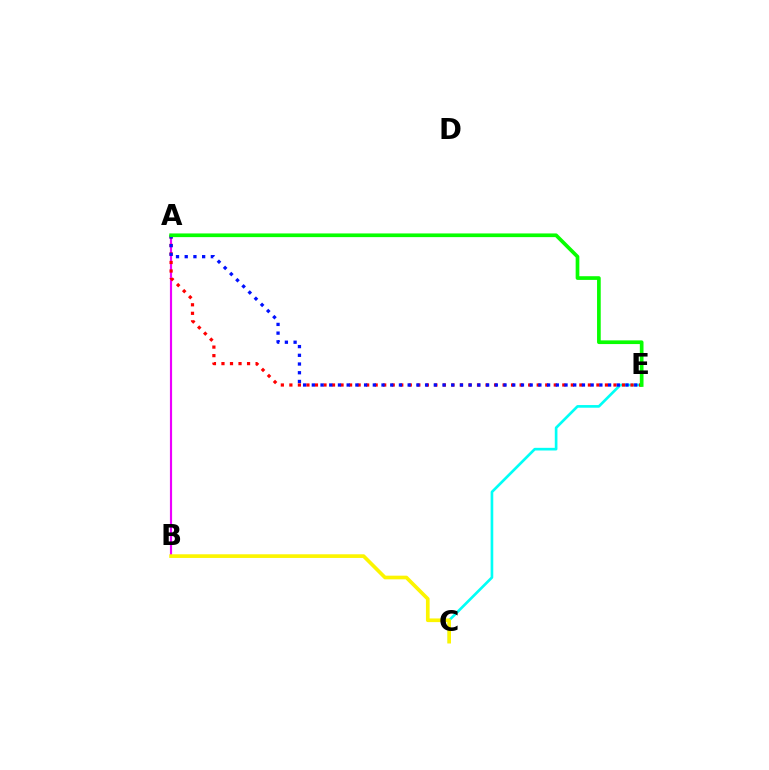{('A', 'B'): [{'color': '#ee00ff', 'line_style': 'solid', 'thickness': 1.56}], ('C', 'E'): [{'color': '#00fff6', 'line_style': 'solid', 'thickness': 1.91}], ('A', 'E'): [{'color': '#ff0000', 'line_style': 'dotted', 'thickness': 2.32}, {'color': '#0010ff', 'line_style': 'dotted', 'thickness': 2.37}, {'color': '#08ff00', 'line_style': 'solid', 'thickness': 2.65}], ('B', 'C'): [{'color': '#fcf500', 'line_style': 'solid', 'thickness': 2.64}]}